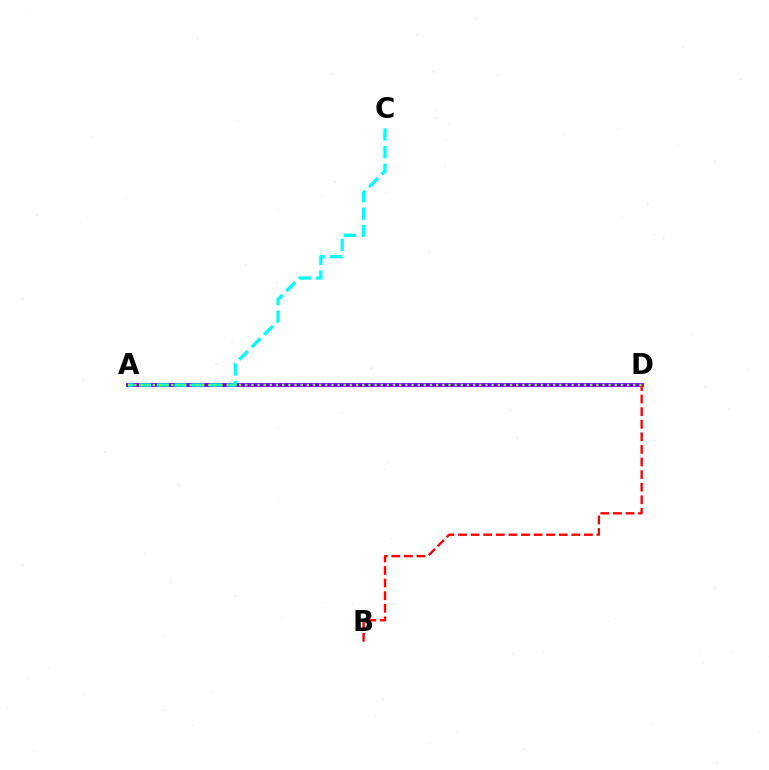{('A', 'D'): [{'color': '#7200ff', 'line_style': 'solid', 'thickness': 2.76}, {'color': '#84ff00', 'line_style': 'dotted', 'thickness': 1.67}], ('A', 'C'): [{'color': '#00fff6', 'line_style': 'dashed', 'thickness': 2.39}], ('B', 'D'): [{'color': '#ff0000', 'line_style': 'dashed', 'thickness': 1.71}]}